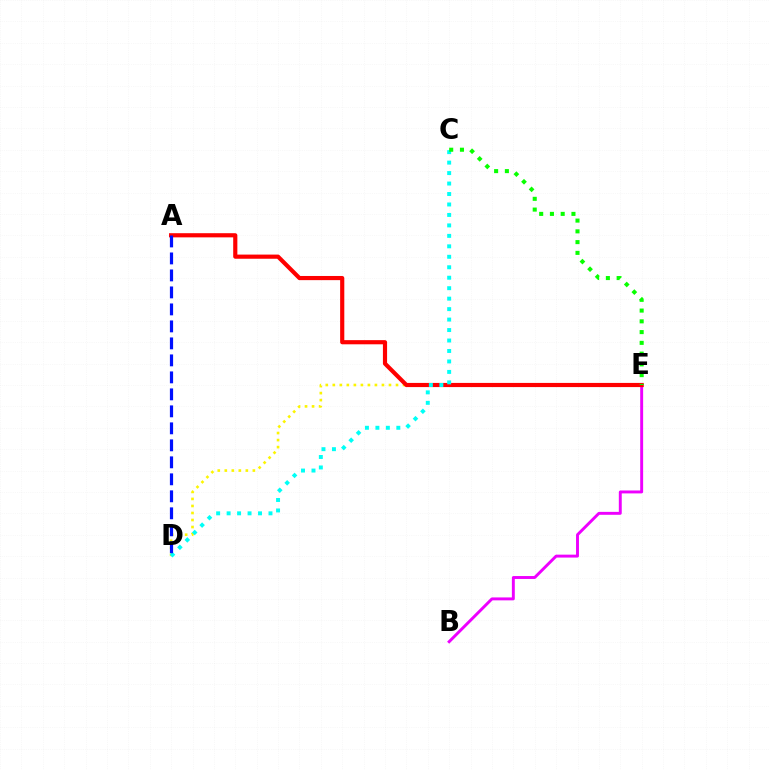{('D', 'E'): [{'color': '#fcf500', 'line_style': 'dotted', 'thickness': 1.91}], ('B', 'E'): [{'color': '#ee00ff', 'line_style': 'solid', 'thickness': 2.11}], ('A', 'E'): [{'color': '#ff0000', 'line_style': 'solid', 'thickness': 3.0}], ('C', 'D'): [{'color': '#00fff6', 'line_style': 'dotted', 'thickness': 2.84}], ('C', 'E'): [{'color': '#08ff00', 'line_style': 'dotted', 'thickness': 2.92}], ('A', 'D'): [{'color': '#0010ff', 'line_style': 'dashed', 'thickness': 2.31}]}